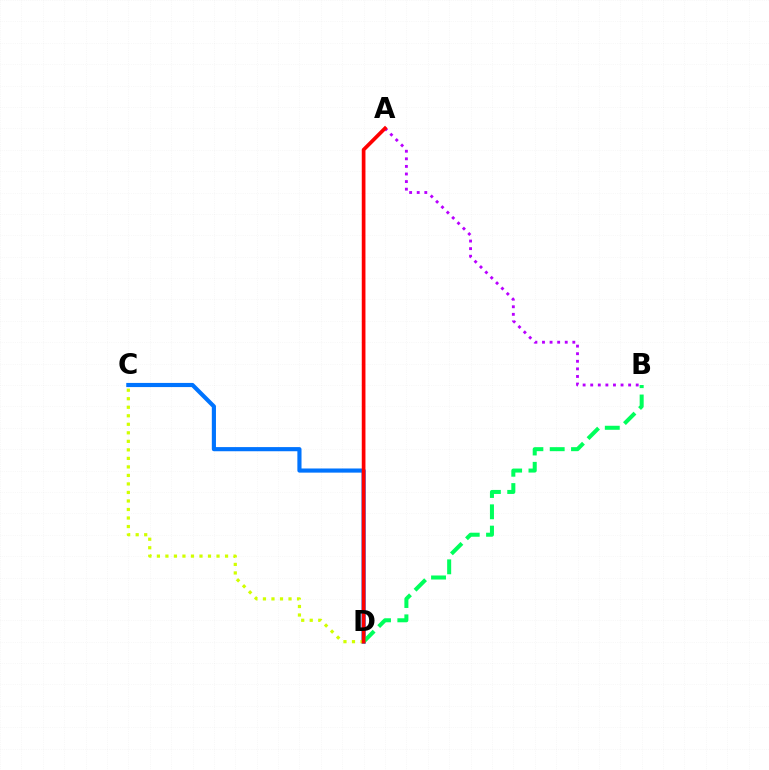{('C', 'D'): [{'color': '#0074ff', 'line_style': 'solid', 'thickness': 2.98}, {'color': '#d1ff00', 'line_style': 'dotted', 'thickness': 2.31}], ('A', 'B'): [{'color': '#b900ff', 'line_style': 'dotted', 'thickness': 2.06}], ('B', 'D'): [{'color': '#00ff5c', 'line_style': 'dashed', 'thickness': 2.9}], ('A', 'D'): [{'color': '#ff0000', 'line_style': 'solid', 'thickness': 2.66}]}